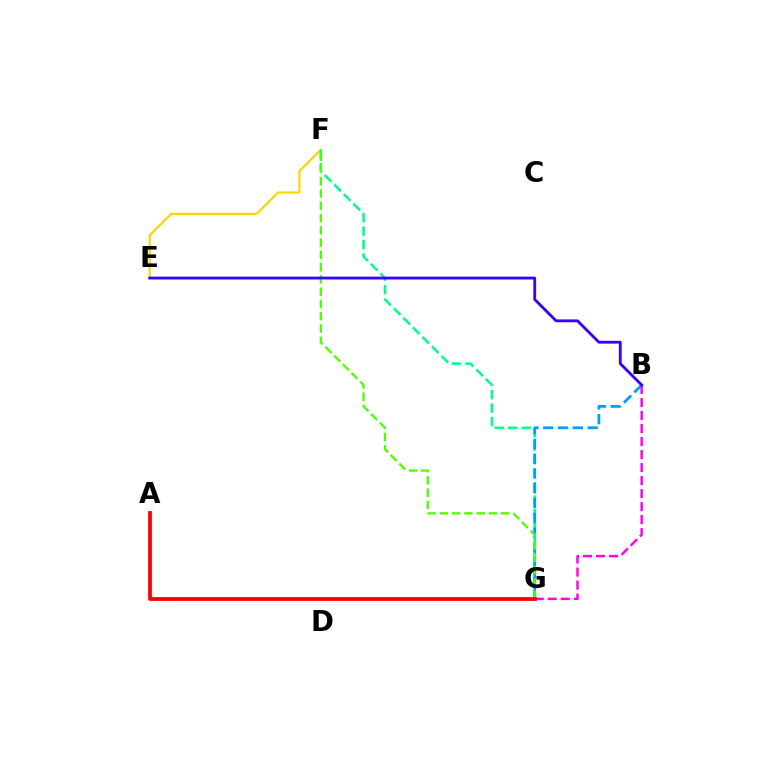{('E', 'F'): [{'color': '#ffd500', 'line_style': 'solid', 'thickness': 1.59}], ('F', 'G'): [{'color': '#00ff86', 'line_style': 'dashed', 'thickness': 1.83}, {'color': '#4fff00', 'line_style': 'dashed', 'thickness': 1.67}], ('B', 'G'): [{'color': '#009eff', 'line_style': 'dashed', 'thickness': 2.01}, {'color': '#ff00ed', 'line_style': 'dashed', 'thickness': 1.77}], ('B', 'E'): [{'color': '#3700ff', 'line_style': 'solid', 'thickness': 2.04}], ('A', 'G'): [{'color': '#ff0000', 'line_style': 'solid', 'thickness': 2.72}]}